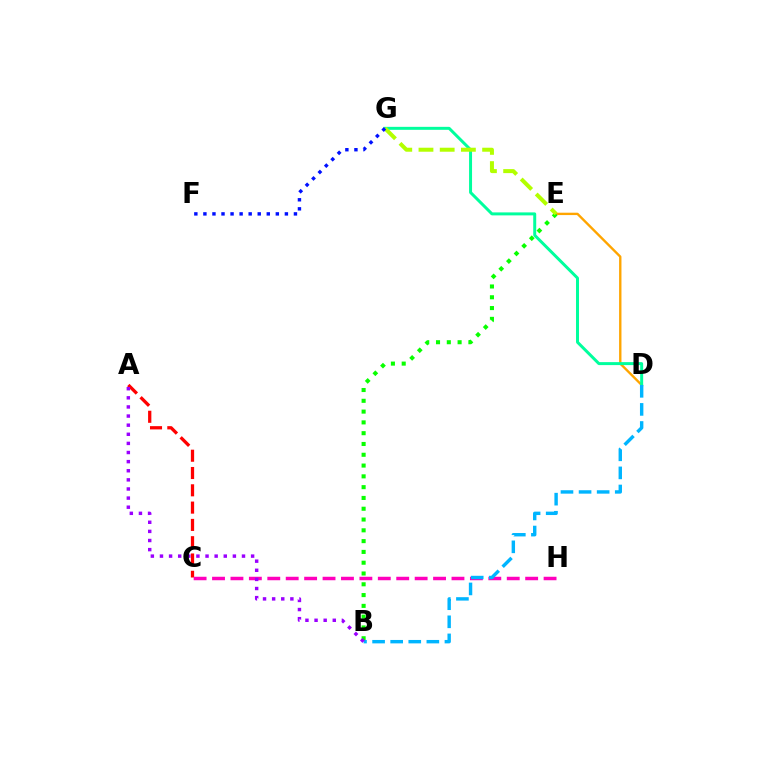{('D', 'E'): [{'color': '#ffa500', 'line_style': 'solid', 'thickness': 1.71}], ('D', 'G'): [{'color': '#00ff9d', 'line_style': 'solid', 'thickness': 2.15}], ('A', 'C'): [{'color': '#ff0000', 'line_style': 'dashed', 'thickness': 2.35}], ('B', 'E'): [{'color': '#08ff00', 'line_style': 'dotted', 'thickness': 2.93}], ('C', 'H'): [{'color': '#ff00bd', 'line_style': 'dashed', 'thickness': 2.5}], ('E', 'G'): [{'color': '#b3ff00', 'line_style': 'dashed', 'thickness': 2.88}], ('F', 'G'): [{'color': '#0010ff', 'line_style': 'dotted', 'thickness': 2.46}], ('B', 'D'): [{'color': '#00b5ff', 'line_style': 'dashed', 'thickness': 2.46}], ('A', 'B'): [{'color': '#9b00ff', 'line_style': 'dotted', 'thickness': 2.48}]}